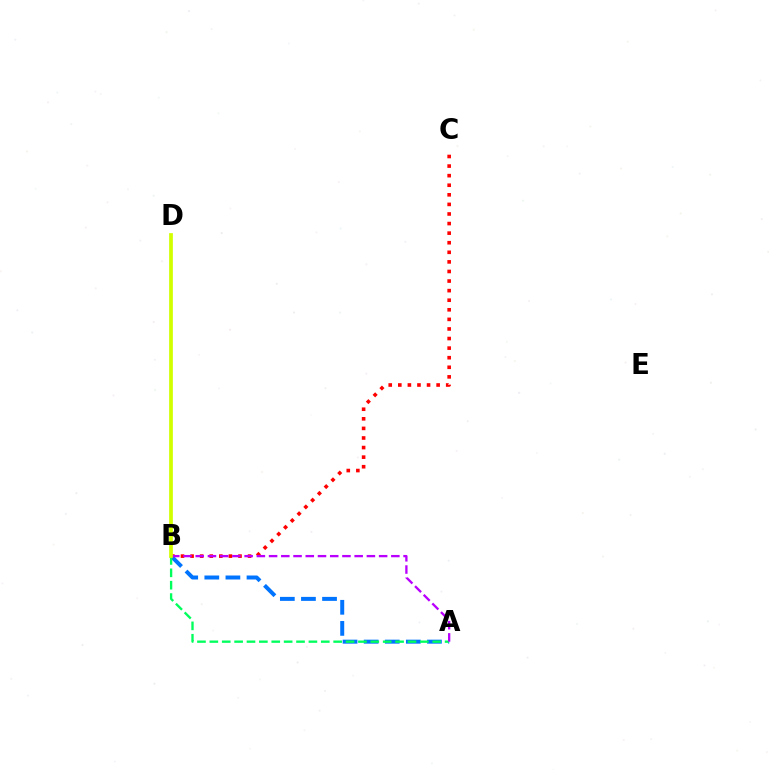{('B', 'C'): [{'color': '#ff0000', 'line_style': 'dotted', 'thickness': 2.6}], ('A', 'B'): [{'color': '#0074ff', 'line_style': 'dashed', 'thickness': 2.87}, {'color': '#00ff5c', 'line_style': 'dashed', 'thickness': 1.68}, {'color': '#b900ff', 'line_style': 'dashed', 'thickness': 1.66}], ('B', 'D'): [{'color': '#d1ff00', 'line_style': 'solid', 'thickness': 2.69}]}